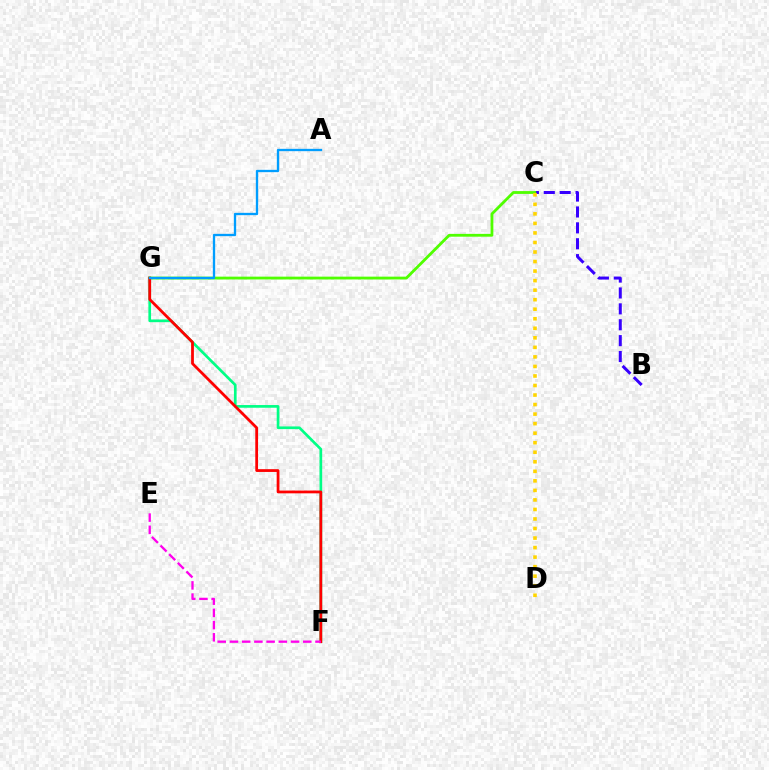{('B', 'C'): [{'color': '#3700ff', 'line_style': 'dashed', 'thickness': 2.16}], ('C', 'G'): [{'color': '#4fff00', 'line_style': 'solid', 'thickness': 2.02}], ('F', 'G'): [{'color': '#00ff86', 'line_style': 'solid', 'thickness': 1.94}, {'color': '#ff0000', 'line_style': 'solid', 'thickness': 2.0}], ('E', 'F'): [{'color': '#ff00ed', 'line_style': 'dashed', 'thickness': 1.66}], ('C', 'D'): [{'color': '#ffd500', 'line_style': 'dotted', 'thickness': 2.59}], ('A', 'G'): [{'color': '#009eff', 'line_style': 'solid', 'thickness': 1.67}]}